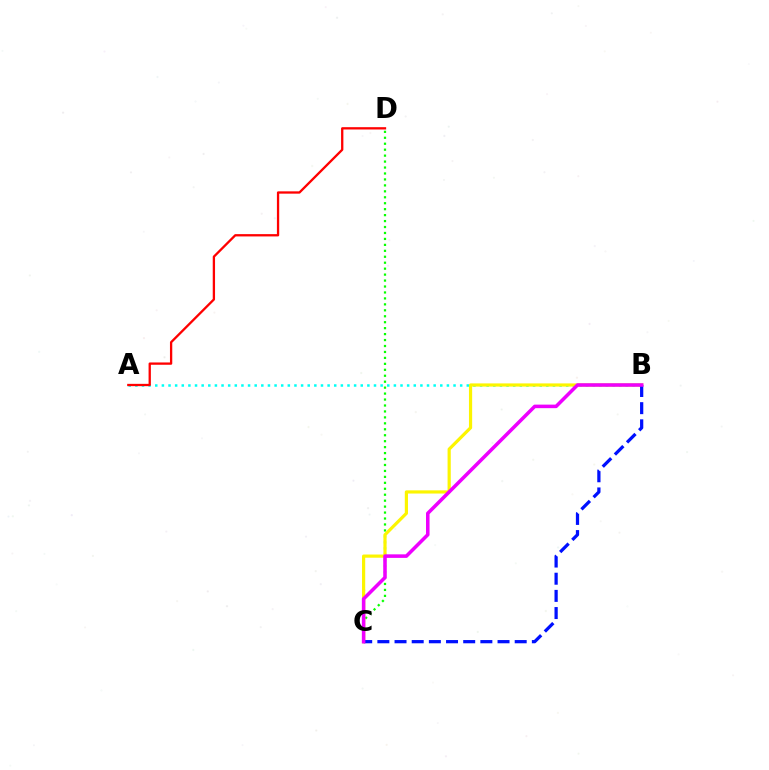{('C', 'D'): [{'color': '#08ff00', 'line_style': 'dotted', 'thickness': 1.62}], ('A', 'B'): [{'color': '#00fff6', 'line_style': 'dotted', 'thickness': 1.8}], ('B', 'C'): [{'color': '#fcf500', 'line_style': 'solid', 'thickness': 2.29}, {'color': '#0010ff', 'line_style': 'dashed', 'thickness': 2.33}, {'color': '#ee00ff', 'line_style': 'solid', 'thickness': 2.55}], ('A', 'D'): [{'color': '#ff0000', 'line_style': 'solid', 'thickness': 1.66}]}